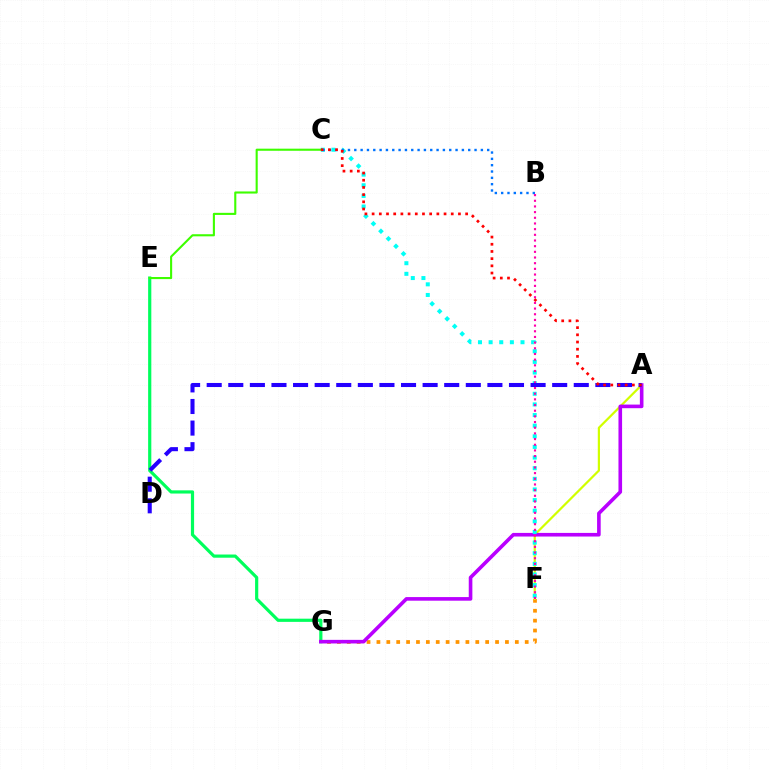{('E', 'G'): [{'color': '#00ff5c', 'line_style': 'solid', 'thickness': 2.3}], ('F', 'G'): [{'color': '#ff9400', 'line_style': 'dotted', 'thickness': 2.69}], ('A', 'F'): [{'color': '#d1ff00', 'line_style': 'solid', 'thickness': 1.59}], ('A', 'G'): [{'color': '#b900ff', 'line_style': 'solid', 'thickness': 2.6}], ('C', 'F'): [{'color': '#00fff6', 'line_style': 'dotted', 'thickness': 2.89}], ('B', 'C'): [{'color': '#0074ff', 'line_style': 'dotted', 'thickness': 1.72}], ('C', 'E'): [{'color': '#3dff00', 'line_style': 'solid', 'thickness': 1.51}], ('B', 'F'): [{'color': '#ff00ac', 'line_style': 'dotted', 'thickness': 1.54}], ('A', 'D'): [{'color': '#2500ff', 'line_style': 'dashed', 'thickness': 2.93}], ('A', 'C'): [{'color': '#ff0000', 'line_style': 'dotted', 'thickness': 1.95}]}